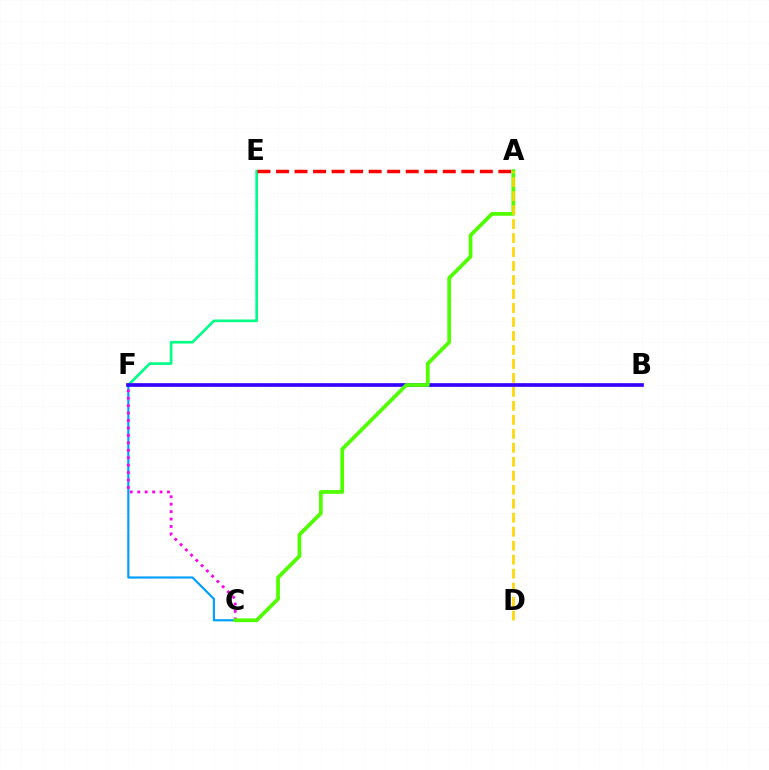{('C', 'F'): [{'color': '#009eff', 'line_style': 'solid', 'thickness': 1.56}, {'color': '#ff00ed', 'line_style': 'dotted', 'thickness': 2.02}], ('E', 'F'): [{'color': '#00ff86', 'line_style': 'solid', 'thickness': 1.91}], ('A', 'E'): [{'color': '#ff0000', 'line_style': 'dashed', 'thickness': 2.52}], ('B', 'F'): [{'color': '#3700ff', 'line_style': 'solid', 'thickness': 2.64}], ('A', 'C'): [{'color': '#4fff00', 'line_style': 'solid', 'thickness': 2.69}], ('A', 'D'): [{'color': '#ffd500', 'line_style': 'dashed', 'thickness': 1.9}]}